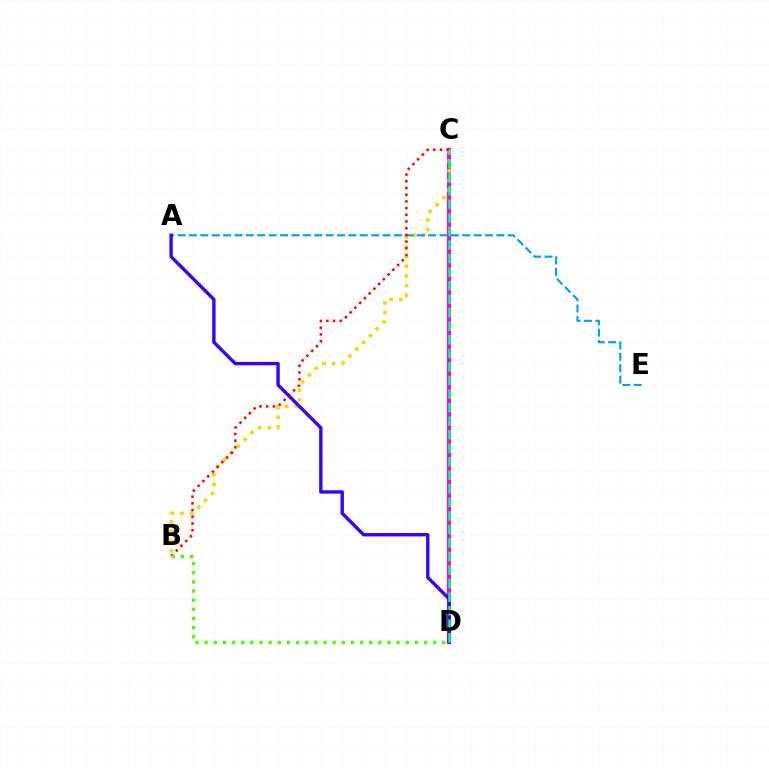{('C', 'D'): [{'color': '#ff00ed', 'line_style': 'solid', 'thickness': 2.97}, {'color': '#00ff86', 'line_style': 'dashed', 'thickness': 1.84}], ('B', 'C'): [{'color': '#ffd500', 'line_style': 'dotted', 'thickness': 2.63}, {'color': '#ff0000', 'line_style': 'dotted', 'thickness': 1.82}], ('A', 'E'): [{'color': '#009eff', 'line_style': 'dashed', 'thickness': 1.55}], ('B', 'D'): [{'color': '#4fff00', 'line_style': 'dotted', 'thickness': 2.48}], ('A', 'D'): [{'color': '#3700ff', 'line_style': 'solid', 'thickness': 2.43}]}